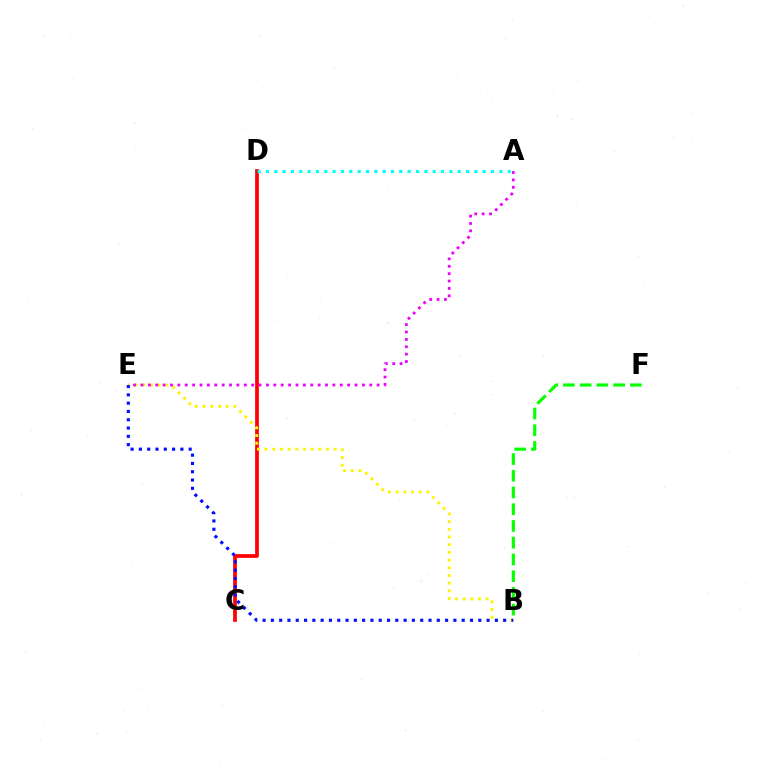{('C', 'D'): [{'color': '#ff0000', 'line_style': 'solid', 'thickness': 2.67}], ('B', 'E'): [{'color': '#fcf500', 'line_style': 'dotted', 'thickness': 2.09}, {'color': '#0010ff', 'line_style': 'dotted', 'thickness': 2.25}], ('A', 'D'): [{'color': '#00fff6', 'line_style': 'dotted', 'thickness': 2.27}], ('B', 'F'): [{'color': '#08ff00', 'line_style': 'dashed', 'thickness': 2.27}], ('A', 'E'): [{'color': '#ee00ff', 'line_style': 'dotted', 'thickness': 2.01}]}